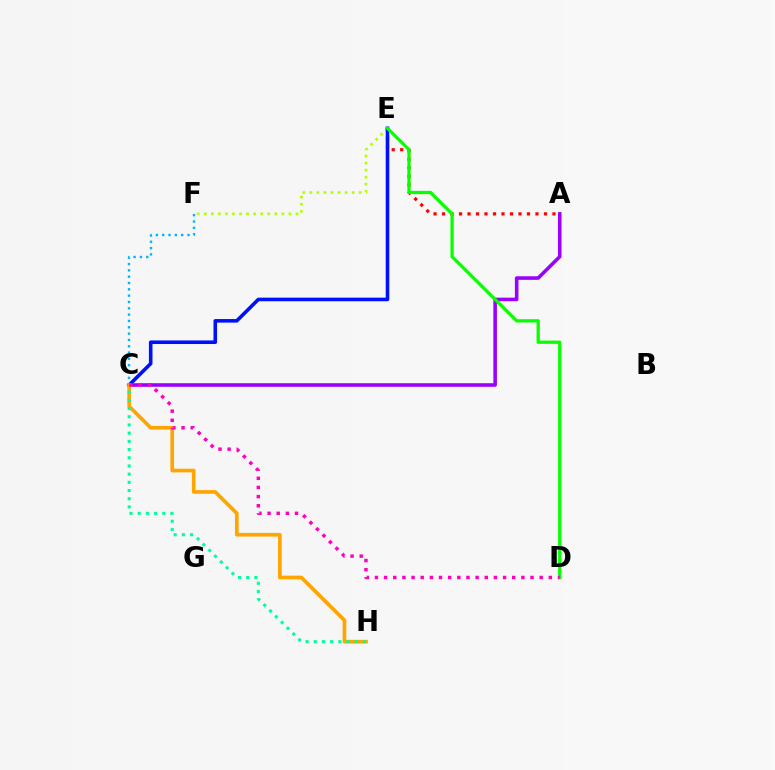{('E', 'F'): [{'color': '#b3ff00', 'line_style': 'dotted', 'thickness': 1.92}], ('A', 'E'): [{'color': '#ff0000', 'line_style': 'dotted', 'thickness': 2.31}], ('C', 'F'): [{'color': '#00b5ff', 'line_style': 'dotted', 'thickness': 1.72}], ('C', 'E'): [{'color': '#0010ff', 'line_style': 'solid', 'thickness': 2.58}], ('A', 'C'): [{'color': '#9b00ff', 'line_style': 'solid', 'thickness': 2.57}], ('C', 'H'): [{'color': '#ffa500', 'line_style': 'solid', 'thickness': 2.64}, {'color': '#00ff9d', 'line_style': 'dotted', 'thickness': 2.23}], ('D', 'E'): [{'color': '#08ff00', 'line_style': 'solid', 'thickness': 2.35}], ('C', 'D'): [{'color': '#ff00bd', 'line_style': 'dotted', 'thickness': 2.49}]}